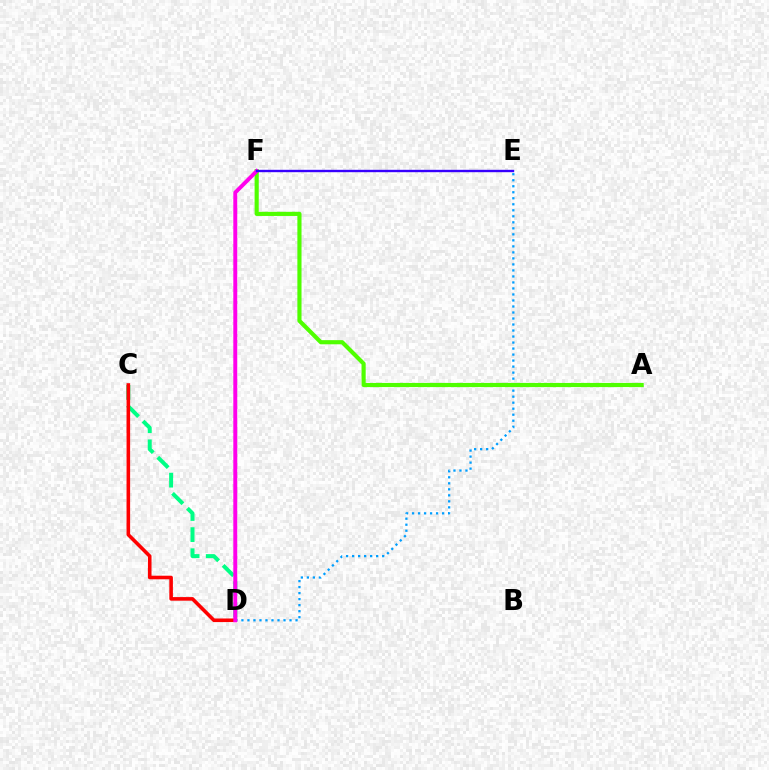{('D', 'E'): [{'color': '#009eff', 'line_style': 'dotted', 'thickness': 1.63}], ('C', 'D'): [{'color': '#00ff86', 'line_style': 'dashed', 'thickness': 2.87}, {'color': '#ff0000', 'line_style': 'solid', 'thickness': 2.58}], ('D', 'F'): [{'color': '#ffd500', 'line_style': 'dotted', 'thickness': 1.7}, {'color': '#ff00ed', 'line_style': 'solid', 'thickness': 2.83}], ('A', 'F'): [{'color': '#4fff00', 'line_style': 'solid', 'thickness': 2.98}], ('E', 'F'): [{'color': '#3700ff', 'line_style': 'solid', 'thickness': 1.72}]}